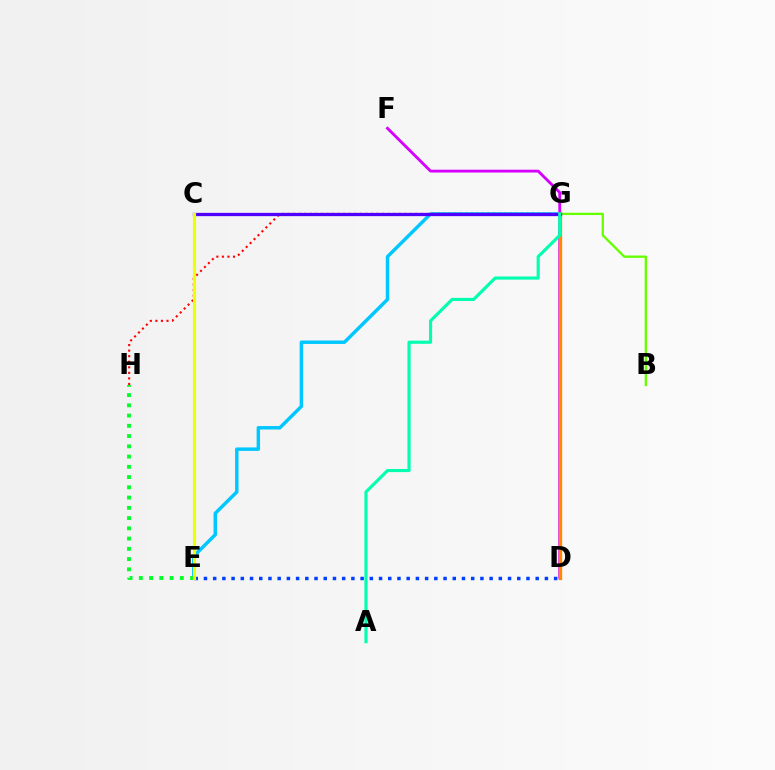{('C', 'G'): [{'color': '#ff00a0', 'line_style': 'dotted', 'thickness': 2.11}, {'color': '#4f00ff', 'line_style': 'solid', 'thickness': 2.36}], ('E', 'G'): [{'color': '#00c7ff', 'line_style': 'solid', 'thickness': 2.49}], ('E', 'H'): [{'color': '#00ff27', 'line_style': 'dotted', 'thickness': 2.78}], ('D', 'F'): [{'color': '#d600ff', 'line_style': 'solid', 'thickness': 2.04}], ('D', 'G'): [{'color': '#ff8800', 'line_style': 'solid', 'thickness': 2.4}], ('D', 'E'): [{'color': '#003fff', 'line_style': 'dotted', 'thickness': 2.5}], ('B', 'G'): [{'color': '#66ff00', 'line_style': 'solid', 'thickness': 1.66}], ('G', 'H'): [{'color': '#ff0000', 'line_style': 'dotted', 'thickness': 1.51}], ('C', 'E'): [{'color': '#eeff00', 'line_style': 'solid', 'thickness': 2.27}], ('A', 'G'): [{'color': '#00ffaf', 'line_style': 'solid', 'thickness': 2.25}]}